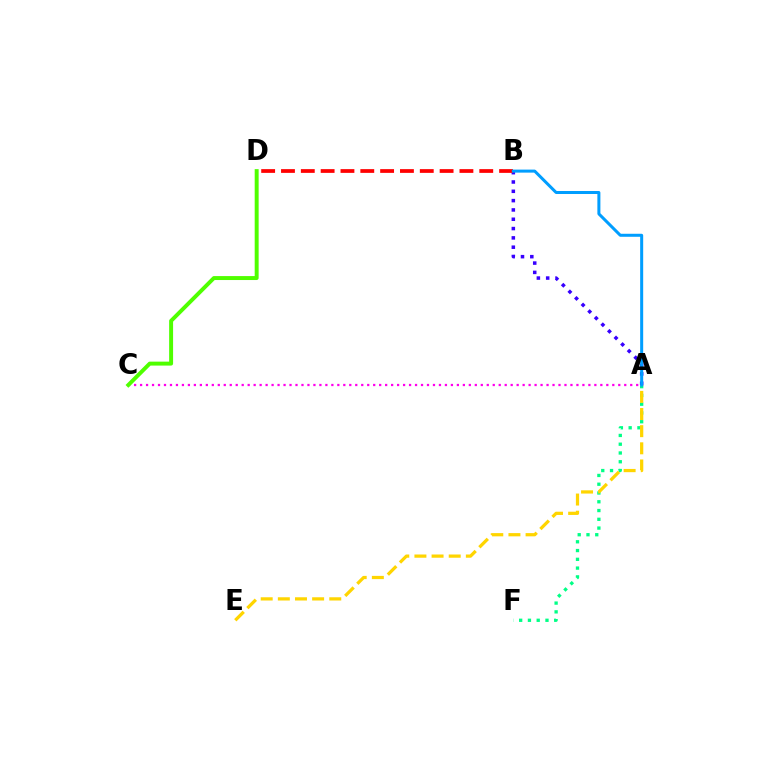{('A', 'F'): [{'color': '#00ff86', 'line_style': 'dotted', 'thickness': 2.38}], ('A', 'B'): [{'color': '#3700ff', 'line_style': 'dotted', 'thickness': 2.53}, {'color': '#009eff', 'line_style': 'solid', 'thickness': 2.17}], ('A', 'C'): [{'color': '#ff00ed', 'line_style': 'dotted', 'thickness': 1.62}], ('B', 'D'): [{'color': '#ff0000', 'line_style': 'dashed', 'thickness': 2.69}], ('C', 'D'): [{'color': '#4fff00', 'line_style': 'solid', 'thickness': 2.84}], ('A', 'E'): [{'color': '#ffd500', 'line_style': 'dashed', 'thickness': 2.33}]}